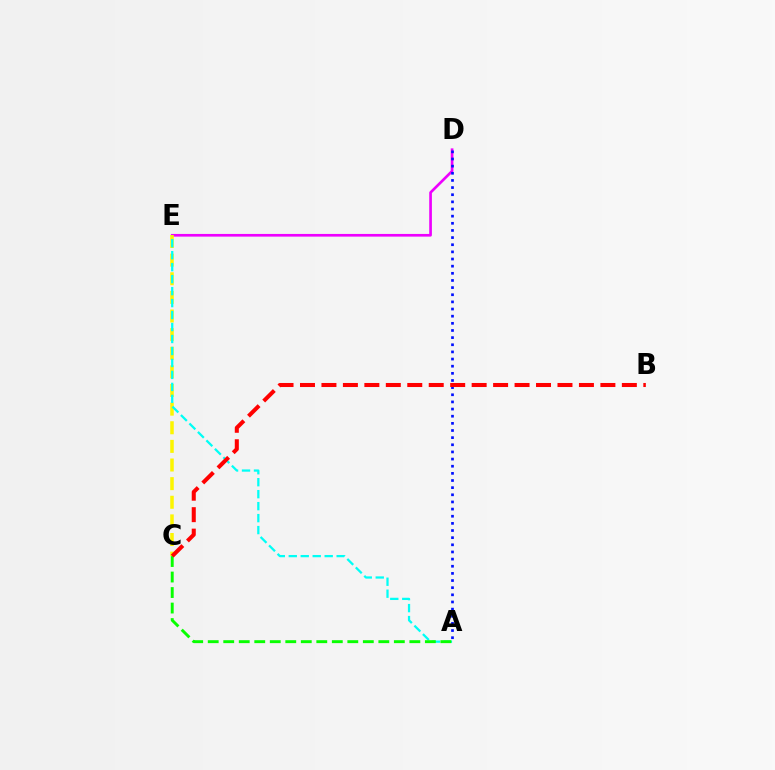{('D', 'E'): [{'color': '#ee00ff', 'line_style': 'solid', 'thickness': 1.93}], ('C', 'E'): [{'color': '#fcf500', 'line_style': 'dashed', 'thickness': 2.53}], ('A', 'E'): [{'color': '#00fff6', 'line_style': 'dashed', 'thickness': 1.63}], ('A', 'C'): [{'color': '#08ff00', 'line_style': 'dashed', 'thickness': 2.11}], ('A', 'D'): [{'color': '#0010ff', 'line_style': 'dotted', 'thickness': 1.94}], ('B', 'C'): [{'color': '#ff0000', 'line_style': 'dashed', 'thickness': 2.91}]}